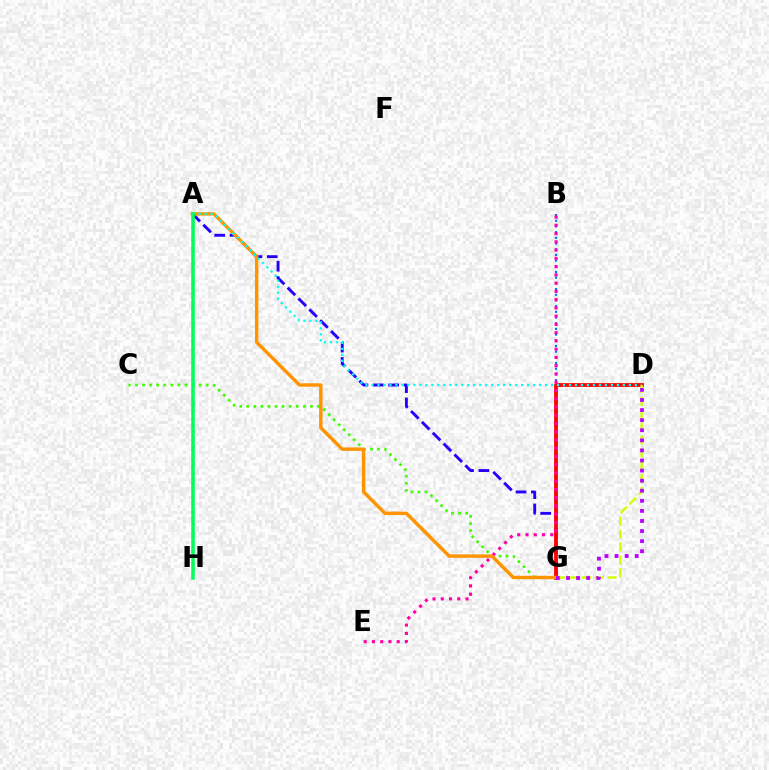{('C', 'G'): [{'color': '#3dff00', 'line_style': 'dotted', 'thickness': 1.92}], ('B', 'G'): [{'color': '#0074ff', 'line_style': 'dotted', 'thickness': 1.55}], ('A', 'G'): [{'color': '#2500ff', 'line_style': 'dashed', 'thickness': 2.09}, {'color': '#ff9400', 'line_style': 'solid', 'thickness': 2.47}], ('D', 'G'): [{'color': '#ff0000', 'line_style': 'solid', 'thickness': 2.73}, {'color': '#d1ff00', 'line_style': 'dashed', 'thickness': 1.75}, {'color': '#b900ff', 'line_style': 'dotted', 'thickness': 2.74}], ('B', 'E'): [{'color': '#ff00ac', 'line_style': 'dotted', 'thickness': 2.24}], ('A', 'D'): [{'color': '#00fff6', 'line_style': 'dotted', 'thickness': 1.63}], ('A', 'H'): [{'color': '#00ff5c', 'line_style': 'solid', 'thickness': 2.54}]}